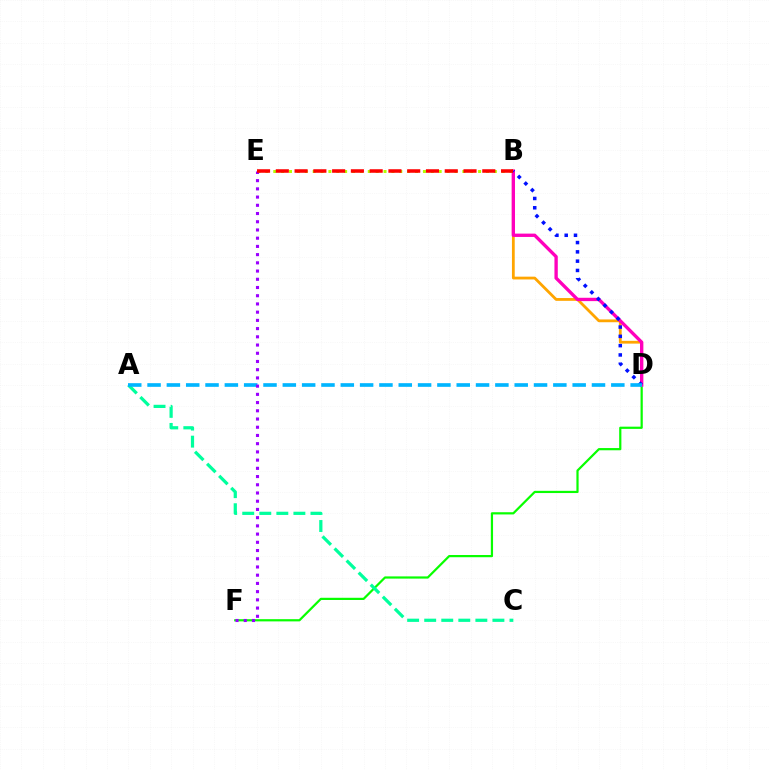{('D', 'F'): [{'color': '#08ff00', 'line_style': 'solid', 'thickness': 1.59}], ('B', 'D'): [{'color': '#ffa500', 'line_style': 'solid', 'thickness': 2.01}, {'color': '#ff00bd', 'line_style': 'solid', 'thickness': 2.4}, {'color': '#0010ff', 'line_style': 'dotted', 'thickness': 2.52}], ('A', 'C'): [{'color': '#00ff9d', 'line_style': 'dashed', 'thickness': 2.32}], ('B', 'E'): [{'color': '#b3ff00', 'line_style': 'dotted', 'thickness': 2.14}, {'color': '#ff0000', 'line_style': 'dashed', 'thickness': 2.55}], ('A', 'D'): [{'color': '#00b5ff', 'line_style': 'dashed', 'thickness': 2.63}], ('E', 'F'): [{'color': '#9b00ff', 'line_style': 'dotted', 'thickness': 2.23}]}